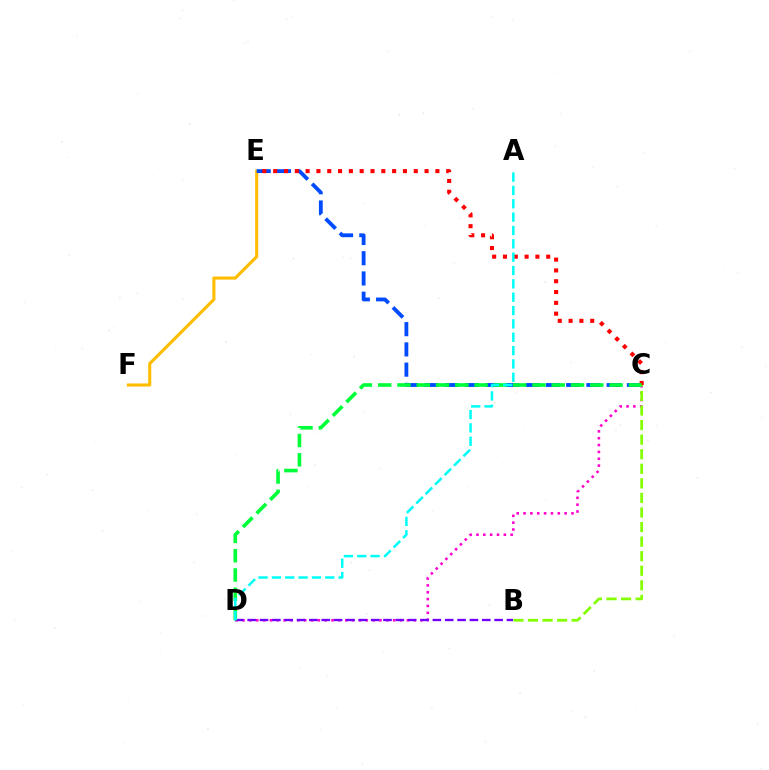{('E', 'F'): [{'color': '#ffbd00', 'line_style': 'solid', 'thickness': 2.23}], ('C', 'E'): [{'color': '#004bff', 'line_style': 'dashed', 'thickness': 2.75}, {'color': '#ff0000', 'line_style': 'dotted', 'thickness': 2.94}], ('C', 'D'): [{'color': '#ff00cf', 'line_style': 'dotted', 'thickness': 1.86}, {'color': '#00ff39', 'line_style': 'dashed', 'thickness': 2.62}], ('B', 'C'): [{'color': '#84ff00', 'line_style': 'dashed', 'thickness': 1.98}], ('B', 'D'): [{'color': '#7200ff', 'line_style': 'dashed', 'thickness': 1.68}], ('A', 'D'): [{'color': '#00fff6', 'line_style': 'dashed', 'thickness': 1.81}]}